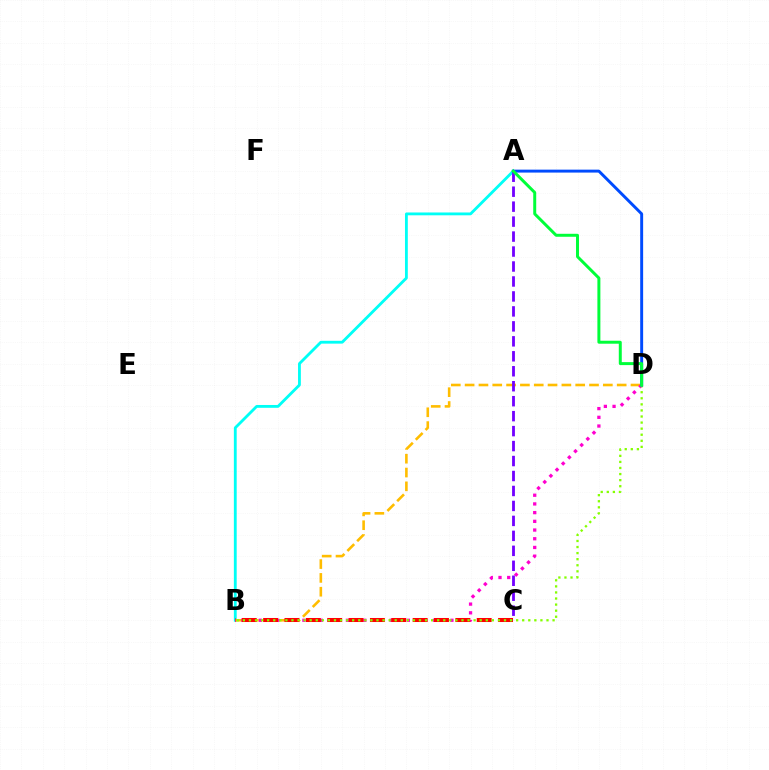{('A', 'B'): [{'color': '#00fff6', 'line_style': 'solid', 'thickness': 2.04}], ('B', 'D'): [{'color': '#ffbd00', 'line_style': 'dashed', 'thickness': 1.88}, {'color': '#ff00cf', 'line_style': 'dotted', 'thickness': 2.37}, {'color': '#84ff00', 'line_style': 'dotted', 'thickness': 1.65}], ('B', 'C'): [{'color': '#ff0000', 'line_style': 'dashed', 'thickness': 2.9}], ('A', 'D'): [{'color': '#004bff', 'line_style': 'solid', 'thickness': 2.11}, {'color': '#00ff39', 'line_style': 'solid', 'thickness': 2.15}], ('A', 'C'): [{'color': '#7200ff', 'line_style': 'dashed', 'thickness': 2.03}]}